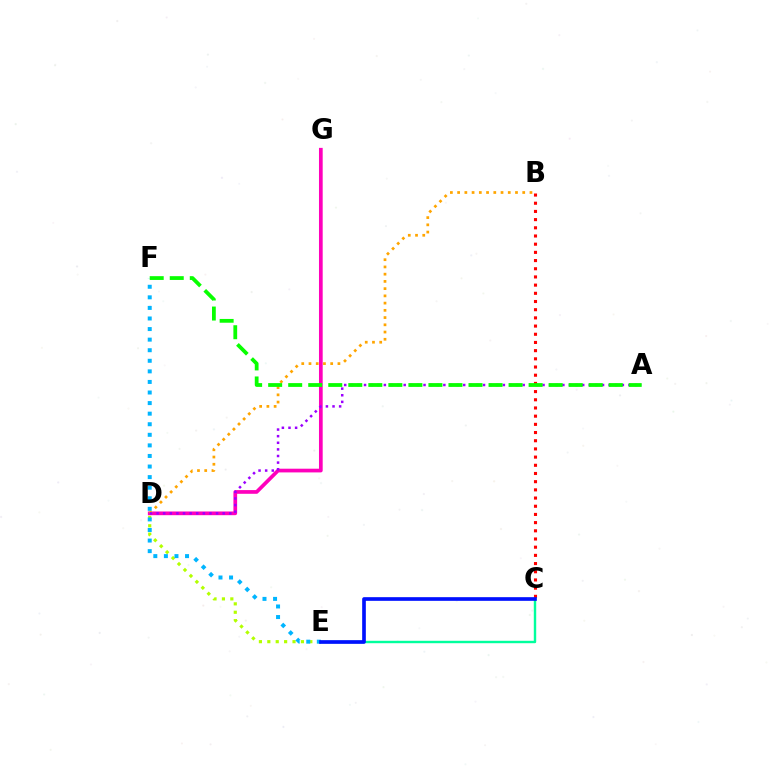{('D', 'E'): [{'color': '#b3ff00', 'line_style': 'dotted', 'thickness': 2.28}], ('D', 'G'): [{'color': '#ff00bd', 'line_style': 'solid', 'thickness': 2.67}], ('C', 'E'): [{'color': '#00ff9d', 'line_style': 'solid', 'thickness': 1.74}, {'color': '#0010ff', 'line_style': 'solid', 'thickness': 2.64}], ('B', 'D'): [{'color': '#ffa500', 'line_style': 'dotted', 'thickness': 1.97}], ('E', 'F'): [{'color': '#00b5ff', 'line_style': 'dotted', 'thickness': 2.87}], ('A', 'D'): [{'color': '#9b00ff', 'line_style': 'dotted', 'thickness': 1.8}], ('B', 'C'): [{'color': '#ff0000', 'line_style': 'dotted', 'thickness': 2.23}], ('A', 'F'): [{'color': '#08ff00', 'line_style': 'dashed', 'thickness': 2.72}]}